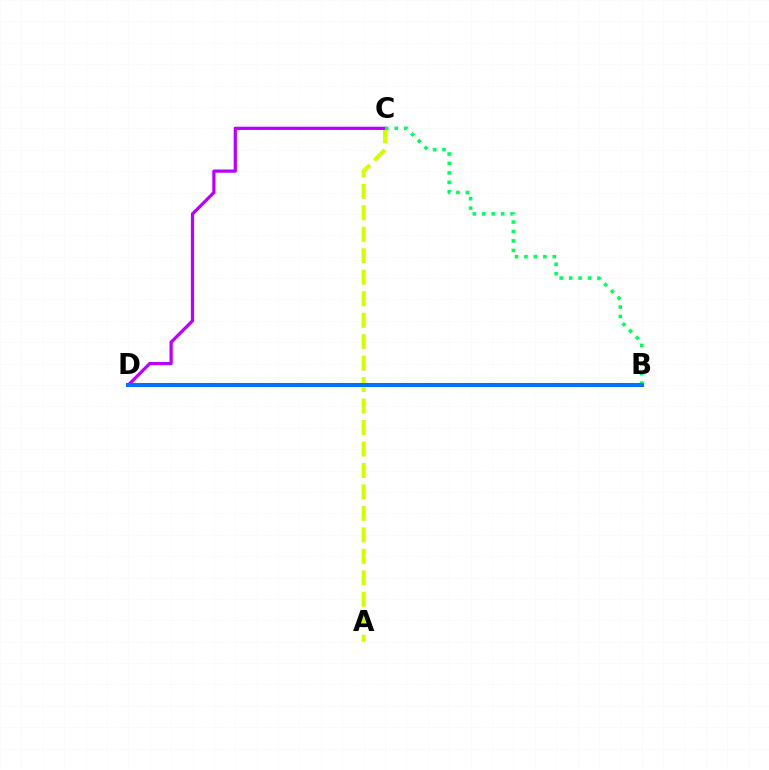{('B', 'D'): [{'color': '#ff0000', 'line_style': 'solid', 'thickness': 2.86}, {'color': '#0074ff', 'line_style': 'solid', 'thickness': 2.85}], ('A', 'C'): [{'color': '#d1ff00', 'line_style': 'dashed', 'thickness': 2.92}], ('C', 'D'): [{'color': '#b900ff', 'line_style': 'solid', 'thickness': 2.32}], ('B', 'C'): [{'color': '#00ff5c', 'line_style': 'dotted', 'thickness': 2.57}]}